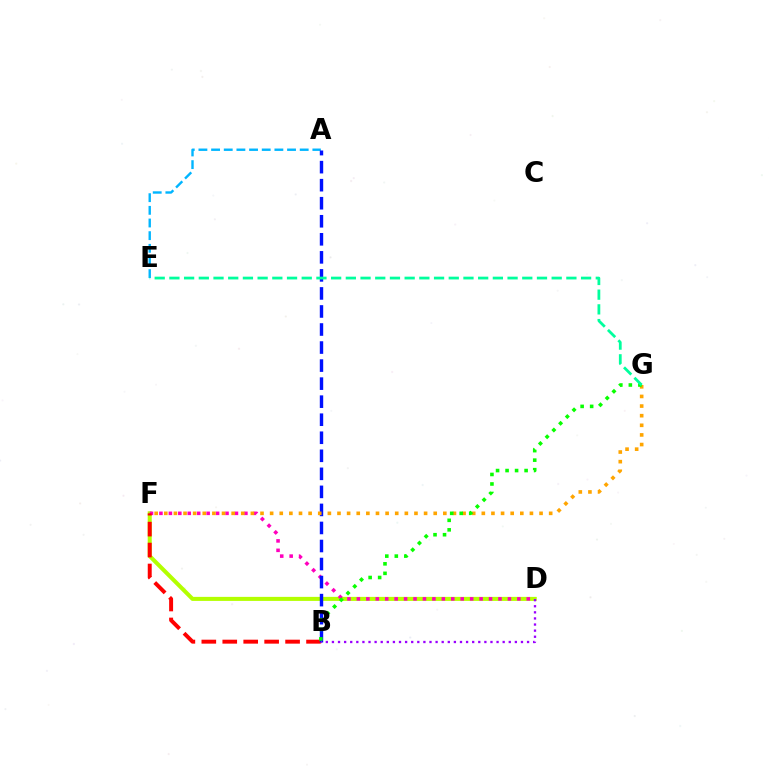{('A', 'E'): [{'color': '#00b5ff', 'line_style': 'dashed', 'thickness': 1.72}], ('D', 'F'): [{'color': '#b3ff00', 'line_style': 'solid', 'thickness': 2.9}, {'color': '#ff00bd', 'line_style': 'dotted', 'thickness': 2.56}], ('B', 'F'): [{'color': '#ff0000', 'line_style': 'dashed', 'thickness': 2.84}], ('A', 'B'): [{'color': '#0010ff', 'line_style': 'dashed', 'thickness': 2.45}], ('B', 'D'): [{'color': '#9b00ff', 'line_style': 'dotted', 'thickness': 1.66}], ('F', 'G'): [{'color': '#ffa500', 'line_style': 'dotted', 'thickness': 2.61}], ('B', 'G'): [{'color': '#08ff00', 'line_style': 'dotted', 'thickness': 2.58}], ('E', 'G'): [{'color': '#00ff9d', 'line_style': 'dashed', 'thickness': 2.0}]}